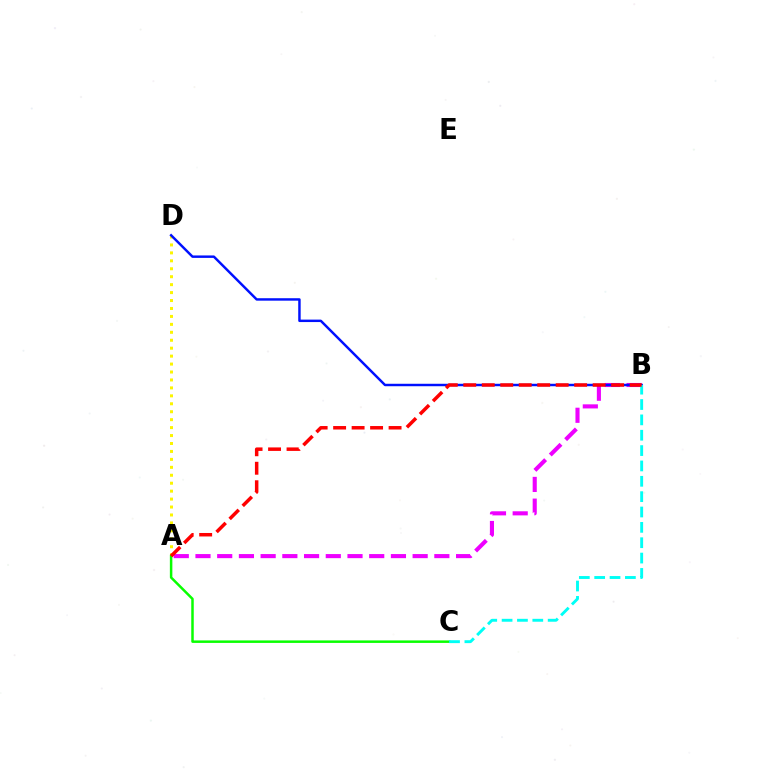{('A', 'D'): [{'color': '#fcf500', 'line_style': 'dotted', 'thickness': 2.16}], ('A', 'B'): [{'color': '#ee00ff', 'line_style': 'dashed', 'thickness': 2.95}, {'color': '#ff0000', 'line_style': 'dashed', 'thickness': 2.51}], ('B', 'D'): [{'color': '#0010ff', 'line_style': 'solid', 'thickness': 1.77}], ('A', 'C'): [{'color': '#08ff00', 'line_style': 'solid', 'thickness': 1.8}], ('B', 'C'): [{'color': '#00fff6', 'line_style': 'dashed', 'thickness': 2.09}]}